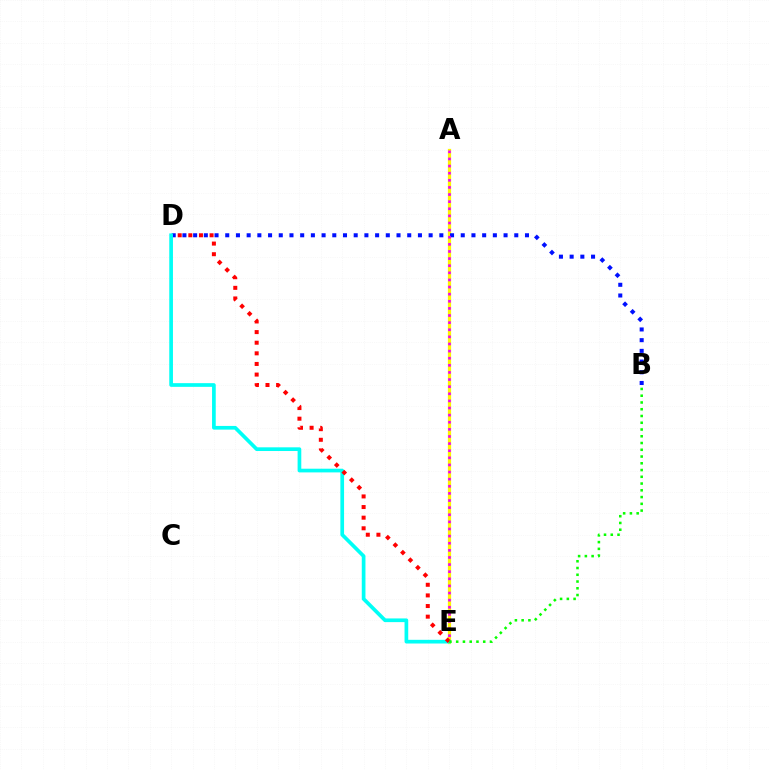{('A', 'E'): [{'color': '#fcf500', 'line_style': 'solid', 'thickness': 2.33}, {'color': '#ee00ff', 'line_style': 'dotted', 'thickness': 1.93}], ('B', 'D'): [{'color': '#0010ff', 'line_style': 'dotted', 'thickness': 2.91}], ('D', 'E'): [{'color': '#00fff6', 'line_style': 'solid', 'thickness': 2.66}, {'color': '#ff0000', 'line_style': 'dotted', 'thickness': 2.89}], ('B', 'E'): [{'color': '#08ff00', 'line_style': 'dotted', 'thickness': 1.84}]}